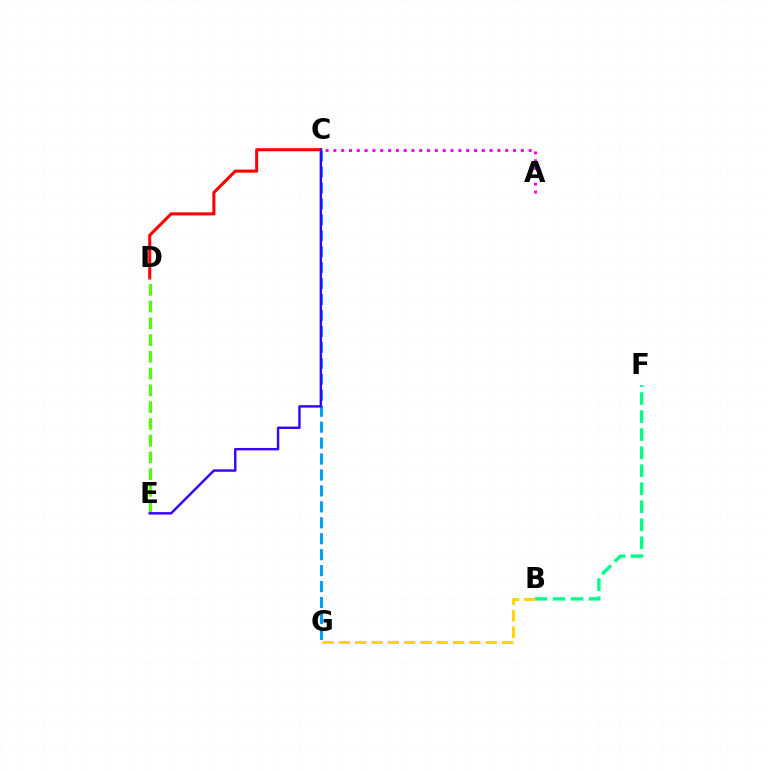{('A', 'C'): [{'color': '#ff00ed', 'line_style': 'dotted', 'thickness': 2.12}], ('C', 'D'): [{'color': '#ff0000', 'line_style': 'solid', 'thickness': 2.2}], ('B', 'F'): [{'color': '#00ff86', 'line_style': 'dashed', 'thickness': 2.45}], ('D', 'E'): [{'color': '#4fff00', 'line_style': 'dashed', 'thickness': 2.28}], ('C', 'G'): [{'color': '#009eff', 'line_style': 'dashed', 'thickness': 2.17}], ('B', 'G'): [{'color': '#ffd500', 'line_style': 'dashed', 'thickness': 2.22}], ('C', 'E'): [{'color': '#3700ff', 'line_style': 'solid', 'thickness': 1.73}]}